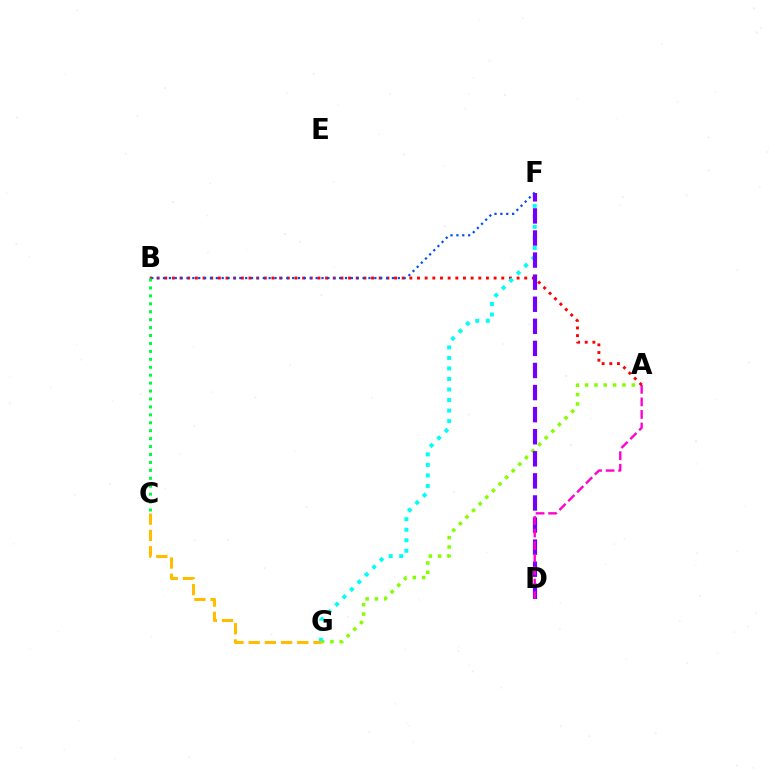{('A', 'G'): [{'color': '#84ff00', 'line_style': 'dotted', 'thickness': 2.54}], ('A', 'B'): [{'color': '#ff0000', 'line_style': 'dotted', 'thickness': 2.08}], ('F', 'G'): [{'color': '#00fff6', 'line_style': 'dotted', 'thickness': 2.86}], ('B', 'F'): [{'color': '#004bff', 'line_style': 'dotted', 'thickness': 1.59}], ('D', 'F'): [{'color': '#7200ff', 'line_style': 'dashed', 'thickness': 3.0}], ('C', 'G'): [{'color': '#ffbd00', 'line_style': 'dashed', 'thickness': 2.2}], ('B', 'C'): [{'color': '#00ff39', 'line_style': 'dotted', 'thickness': 2.16}], ('A', 'D'): [{'color': '#ff00cf', 'line_style': 'dashed', 'thickness': 1.7}]}